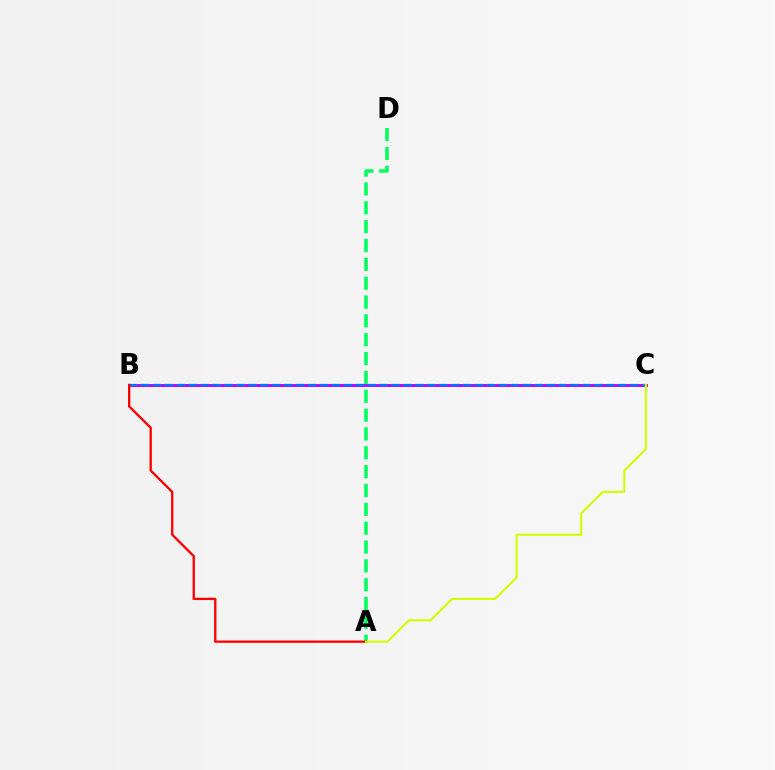{('B', 'C'): [{'color': '#b900ff', 'line_style': 'solid', 'thickness': 2.06}, {'color': '#0074ff', 'line_style': 'dashed', 'thickness': 1.62}], ('A', 'D'): [{'color': '#00ff5c', 'line_style': 'dashed', 'thickness': 2.56}], ('A', 'B'): [{'color': '#ff0000', 'line_style': 'solid', 'thickness': 1.67}], ('A', 'C'): [{'color': '#d1ff00', 'line_style': 'solid', 'thickness': 1.53}]}